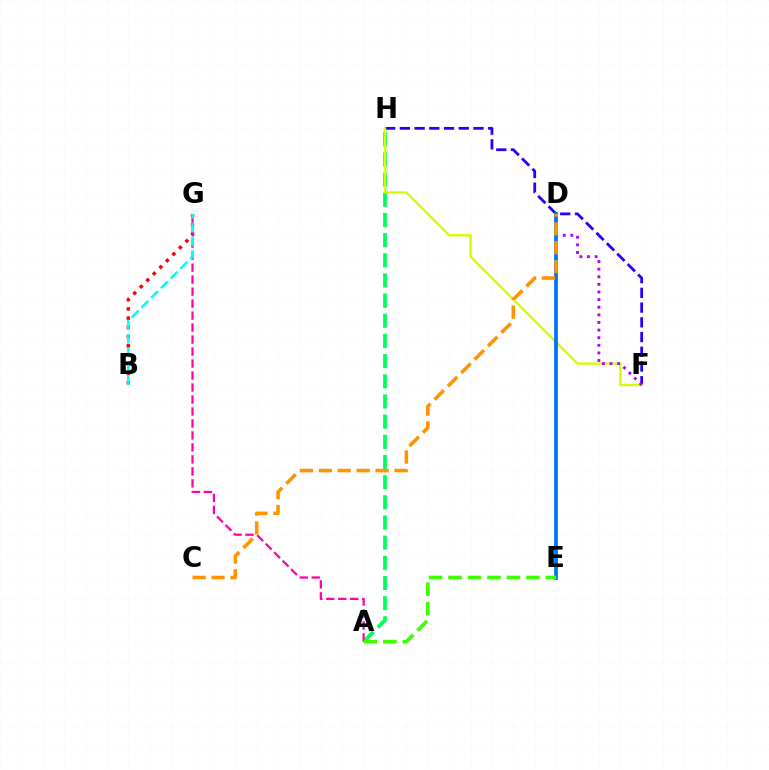{('F', 'H'): [{'color': '#2500ff', 'line_style': 'dashed', 'thickness': 2.0}, {'color': '#d1ff00', 'line_style': 'solid', 'thickness': 1.7}], ('A', 'H'): [{'color': '#00ff5c', 'line_style': 'dashed', 'thickness': 2.74}], ('B', 'G'): [{'color': '#ff0000', 'line_style': 'dotted', 'thickness': 2.51}, {'color': '#00fff6', 'line_style': 'dashed', 'thickness': 1.87}], ('D', 'F'): [{'color': '#b900ff', 'line_style': 'dotted', 'thickness': 2.07}], ('D', 'E'): [{'color': '#0074ff', 'line_style': 'solid', 'thickness': 2.72}], ('A', 'G'): [{'color': '#ff00ac', 'line_style': 'dashed', 'thickness': 1.63}], ('A', 'E'): [{'color': '#3dff00', 'line_style': 'dashed', 'thickness': 2.65}], ('C', 'D'): [{'color': '#ff9400', 'line_style': 'dashed', 'thickness': 2.57}]}